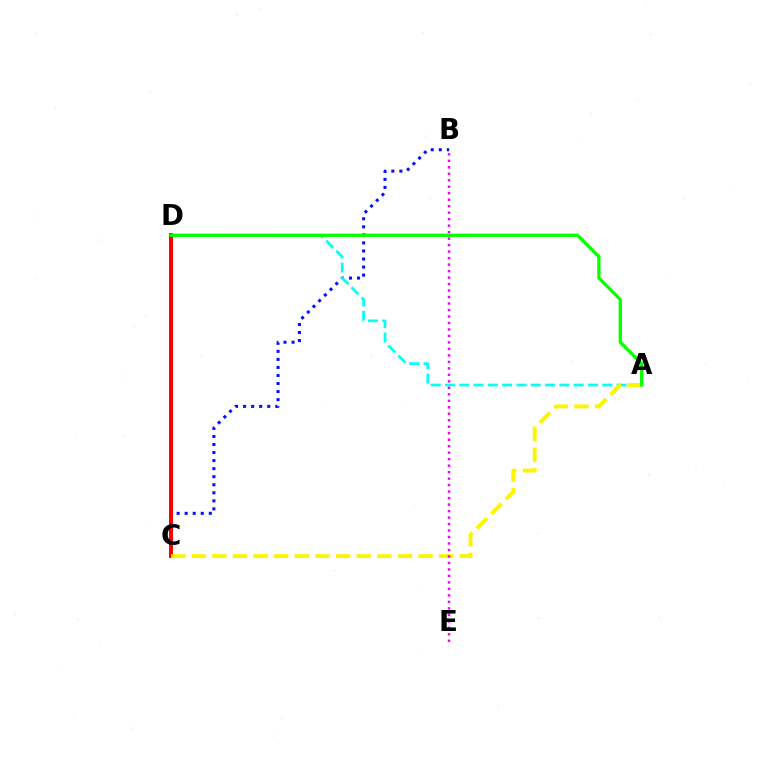{('B', 'C'): [{'color': '#0010ff', 'line_style': 'dotted', 'thickness': 2.19}], ('A', 'D'): [{'color': '#00fff6', 'line_style': 'dashed', 'thickness': 1.94}, {'color': '#08ff00', 'line_style': 'solid', 'thickness': 2.36}], ('C', 'D'): [{'color': '#ff0000', 'line_style': 'solid', 'thickness': 2.9}], ('A', 'C'): [{'color': '#fcf500', 'line_style': 'dashed', 'thickness': 2.8}], ('B', 'E'): [{'color': '#ee00ff', 'line_style': 'dotted', 'thickness': 1.76}]}